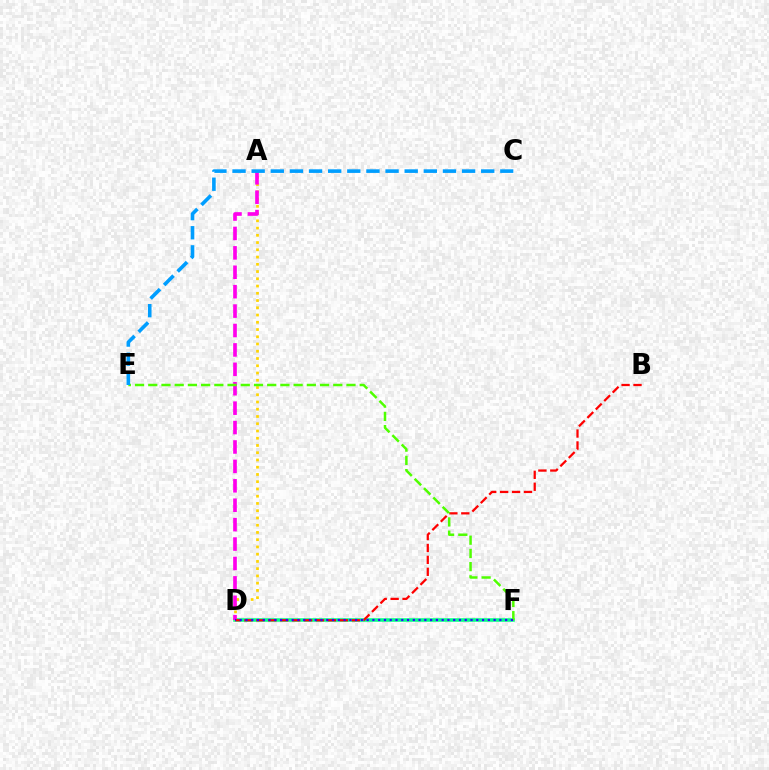{('D', 'F'): [{'color': '#00ff86', 'line_style': 'solid', 'thickness': 2.54}, {'color': '#3700ff', 'line_style': 'dotted', 'thickness': 1.57}], ('A', 'D'): [{'color': '#ffd500', 'line_style': 'dotted', 'thickness': 1.97}, {'color': '#ff00ed', 'line_style': 'dashed', 'thickness': 2.64}], ('B', 'D'): [{'color': '#ff0000', 'line_style': 'dashed', 'thickness': 1.62}], ('E', 'F'): [{'color': '#4fff00', 'line_style': 'dashed', 'thickness': 1.8}], ('C', 'E'): [{'color': '#009eff', 'line_style': 'dashed', 'thickness': 2.6}]}